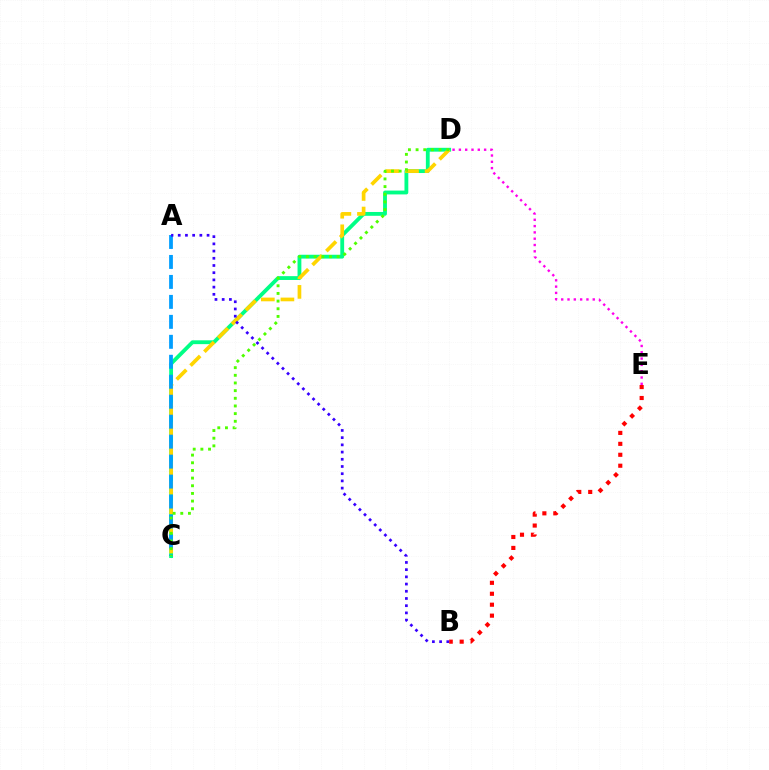{('C', 'D'): [{'color': '#00ff86', 'line_style': 'solid', 'thickness': 2.76}, {'color': '#ffd500', 'line_style': 'dashed', 'thickness': 2.66}, {'color': '#4fff00', 'line_style': 'dotted', 'thickness': 2.08}], ('A', 'C'): [{'color': '#009eff', 'line_style': 'dashed', 'thickness': 2.71}], ('B', 'E'): [{'color': '#ff0000', 'line_style': 'dotted', 'thickness': 2.97}], ('D', 'E'): [{'color': '#ff00ed', 'line_style': 'dotted', 'thickness': 1.71}], ('A', 'B'): [{'color': '#3700ff', 'line_style': 'dotted', 'thickness': 1.96}]}